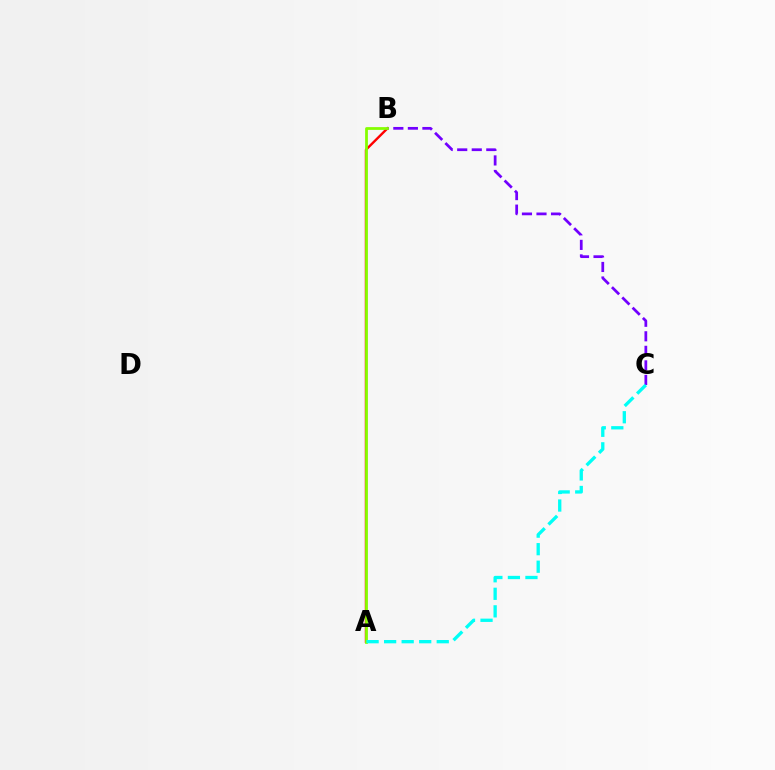{('A', 'B'): [{'color': '#ff0000', 'line_style': 'solid', 'thickness': 1.72}, {'color': '#84ff00', 'line_style': 'solid', 'thickness': 1.99}], ('B', 'C'): [{'color': '#7200ff', 'line_style': 'dashed', 'thickness': 1.98}], ('A', 'C'): [{'color': '#00fff6', 'line_style': 'dashed', 'thickness': 2.38}]}